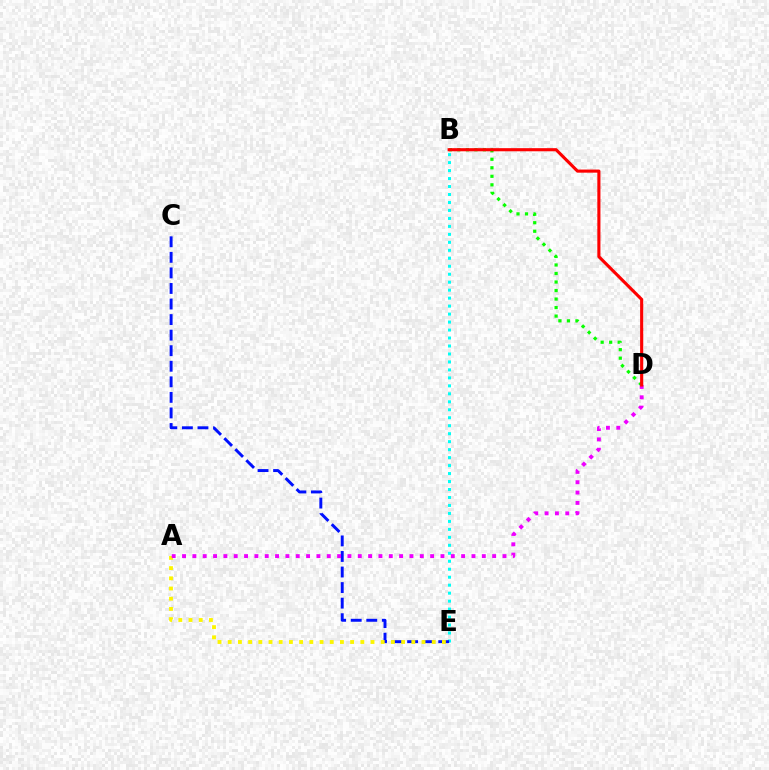{('B', 'D'): [{'color': '#08ff00', 'line_style': 'dotted', 'thickness': 2.31}, {'color': '#ff0000', 'line_style': 'solid', 'thickness': 2.24}], ('B', 'E'): [{'color': '#00fff6', 'line_style': 'dotted', 'thickness': 2.17}], ('C', 'E'): [{'color': '#0010ff', 'line_style': 'dashed', 'thickness': 2.11}], ('A', 'E'): [{'color': '#fcf500', 'line_style': 'dotted', 'thickness': 2.77}], ('A', 'D'): [{'color': '#ee00ff', 'line_style': 'dotted', 'thickness': 2.81}]}